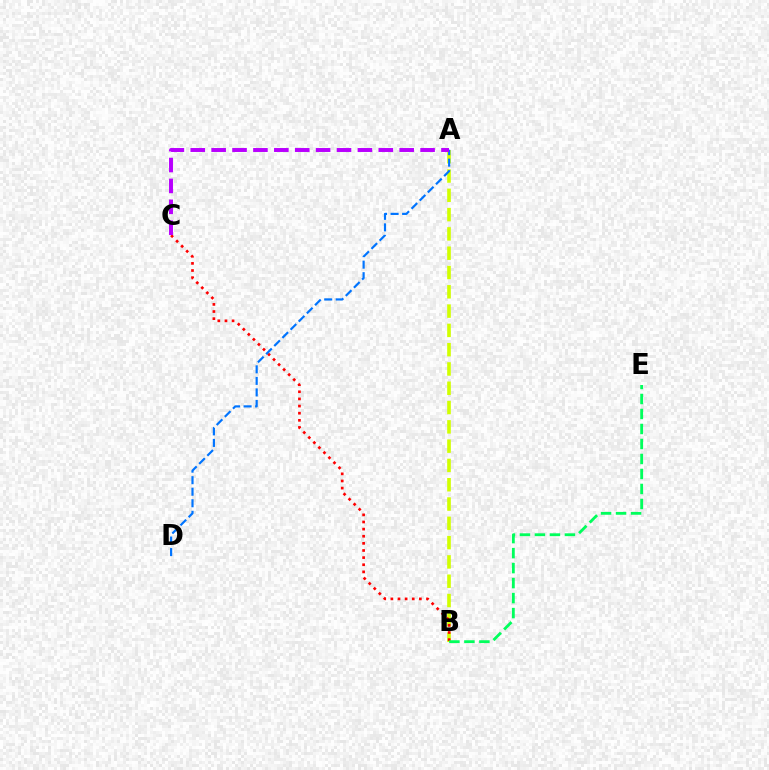{('A', 'B'): [{'color': '#d1ff00', 'line_style': 'dashed', 'thickness': 2.62}], ('B', 'C'): [{'color': '#ff0000', 'line_style': 'dotted', 'thickness': 1.94}], ('A', 'D'): [{'color': '#0074ff', 'line_style': 'dashed', 'thickness': 1.57}], ('B', 'E'): [{'color': '#00ff5c', 'line_style': 'dashed', 'thickness': 2.04}], ('A', 'C'): [{'color': '#b900ff', 'line_style': 'dashed', 'thickness': 2.84}]}